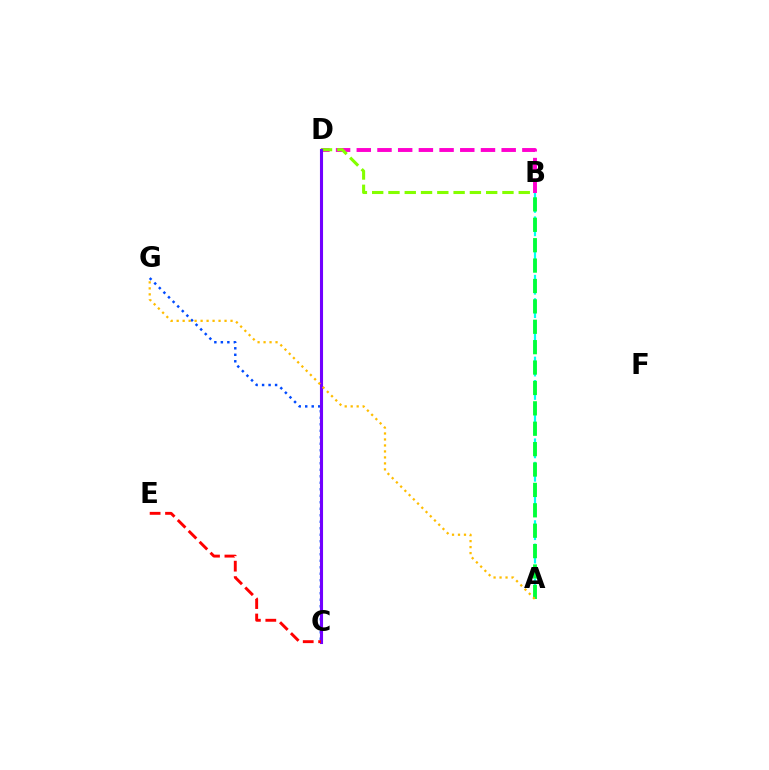{('C', 'G'): [{'color': '#004bff', 'line_style': 'dotted', 'thickness': 1.77}], ('A', 'B'): [{'color': '#00fff6', 'line_style': 'dashed', 'thickness': 1.59}, {'color': '#00ff39', 'line_style': 'dashed', 'thickness': 2.77}], ('B', 'D'): [{'color': '#ff00cf', 'line_style': 'dashed', 'thickness': 2.81}, {'color': '#84ff00', 'line_style': 'dashed', 'thickness': 2.21}], ('C', 'D'): [{'color': '#7200ff', 'line_style': 'solid', 'thickness': 2.23}], ('C', 'E'): [{'color': '#ff0000', 'line_style': 'dashed', 'thickness': 2.1}], ('A', 'G'): [{'color': '#ffbd00', 'line_style': 'dotted', 'thickness': 1.63}]}